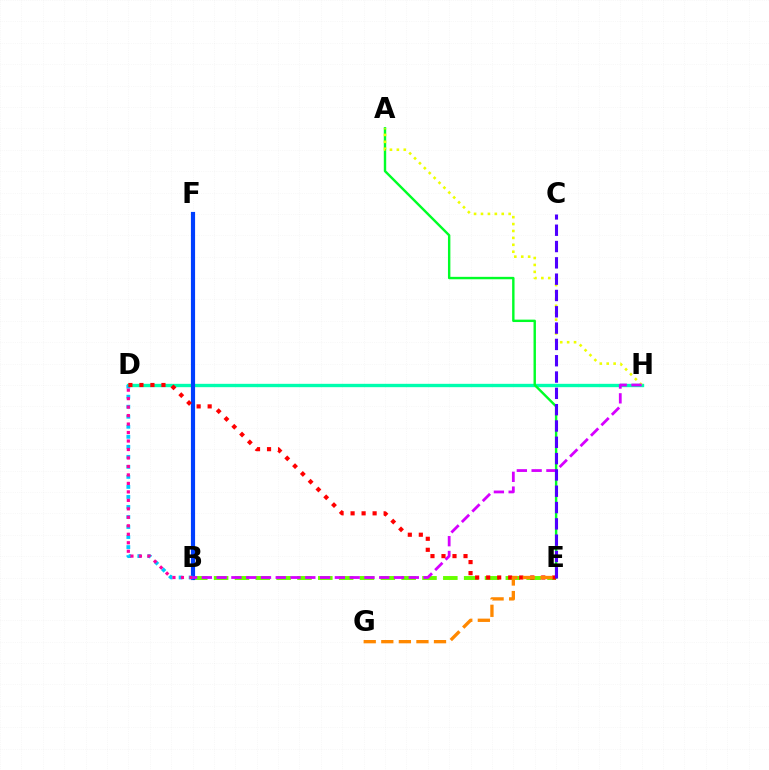{('D', 'H'): [{'color': '#00ffaf', 'line_style': 'solid', 'thickness': 2.41}], ('A', 'E'): [{'color': '#00ff27', 'line_style': 'solid', 'thickness': 1.74}], ('A', 'H'): [{'color': '#eeff00', 'line_style': 'dotted', 'thickness': 1.88}], ('B', 'E'): [{'color': '#66ff00', 'line_style': 'dashed', 'thickness': 2.83}], ('B', 'F'): [{'color': '#003fff', 'line_style': 'solid', 'thickness': 2.99}], ('B', 'H'): [{'color': '#d600ff', 'line_style': 'dashed', 'thickness': 2.01}], ('B', 'D'): [{'color': '#00c7ff', 'line_style': 'dotted', 'thickness': 2.72}, {'color': '#ff00a0', 'line_style': 'dotted', 'thickness': 2.3}], ('D', 'E'): [{'color': '#ff0000', 'line_style': 'dotted', 'thickness': 2.99}], ('C', 'E'): [{'color': '#4f00ff', 'line_style': 'dashed', 'thickness': 2.22}], ('E', 'G'): [{'color': '#ff8800', 'line_style': 'dashed', 'thickness': 2.39}]}